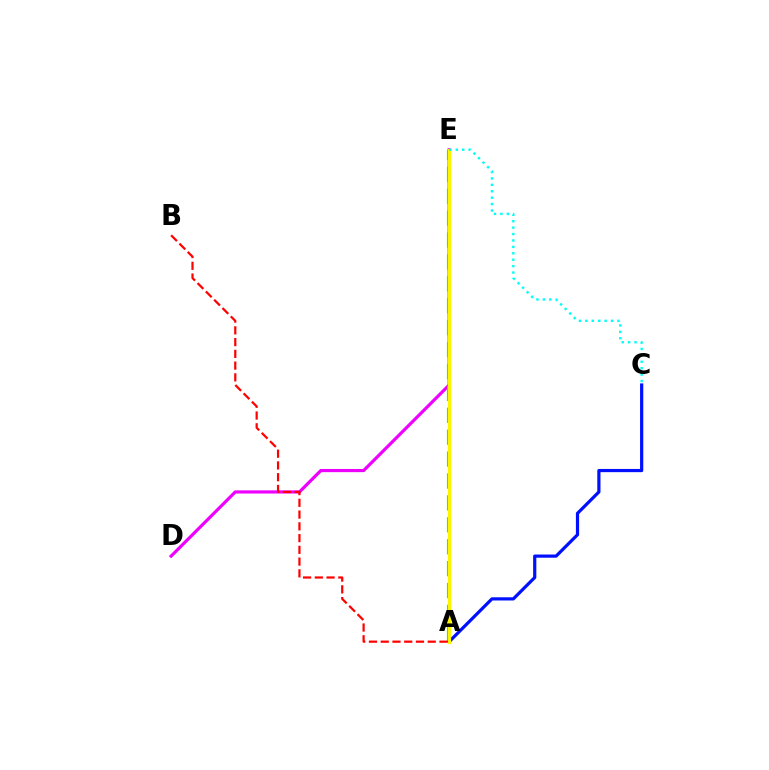{('D', 'E'): [{'color': '#ee00ff', 'line_style': 'solid', 'thickness': 2.29}], ('A', 'E'): [{'color': '#08ff00', 'line_style': 'dashed', 'thickness': 2.98}, {'color': '#fcf500', 'line_style': 'solid', 'thickness': 2.33}], ('A', 'B'): [{'color': '#ff0000', 'line_style': 'dashed', 'thickness': 1.6}], ('A', 'C'): [{'color': '#0010ff', 'line_style': 'solid', 'thickness': 2.31}], ('C', 'E'): [{'color': '#00fff6', 'line_style': 'dotted', 'thickness': 1.74}]}